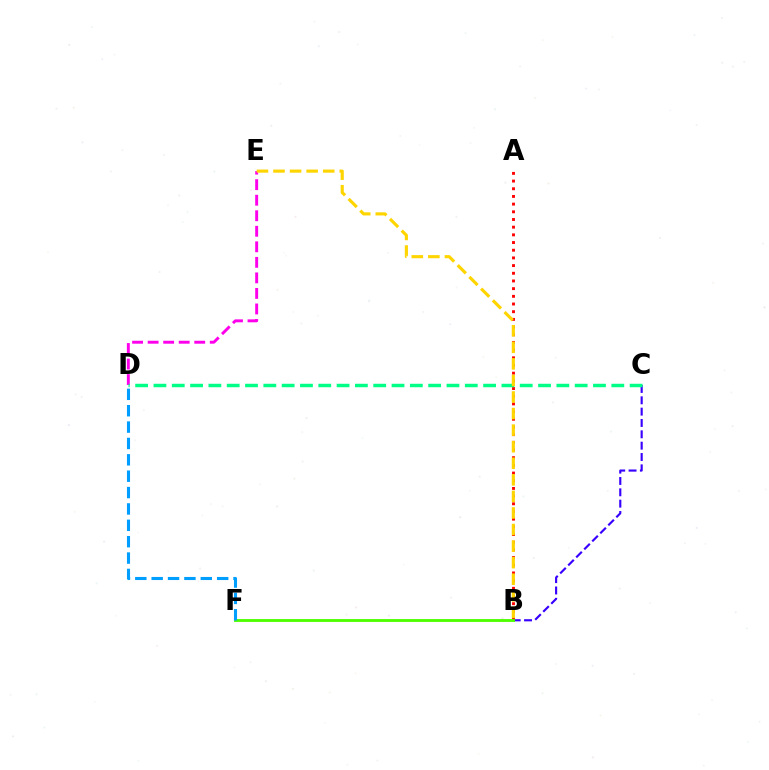{('D', 'E'): [{'color': '#ff00ed', 'line_style': 'dashed', 'thickness': 2.11}], ('B', 'C'): [{'color': '#3700ff', 'line_style': 'dashed', 'thickness': 1.54}], ('A', 'B'): [{'color': '#ff0000', 'line_style': 'dotted', 'thickness': 2.09}], ('C', 'D'): [{'color': '#00ff86', 'line_style': 'dashed', 'thickness': 2.49}], ('B', 'F'): [{'color': '#4fff00', 'line_style': 'solid', 'thickness': 2.07}], ('D', 'F'): [{'color': '#009eff', 'line_style': 'dashed', 'thickness': 2.22}], ('B', 'E'): [{'color': '#ffd500', 'line_style': 'dashed', 'thickness': 2.25}]}